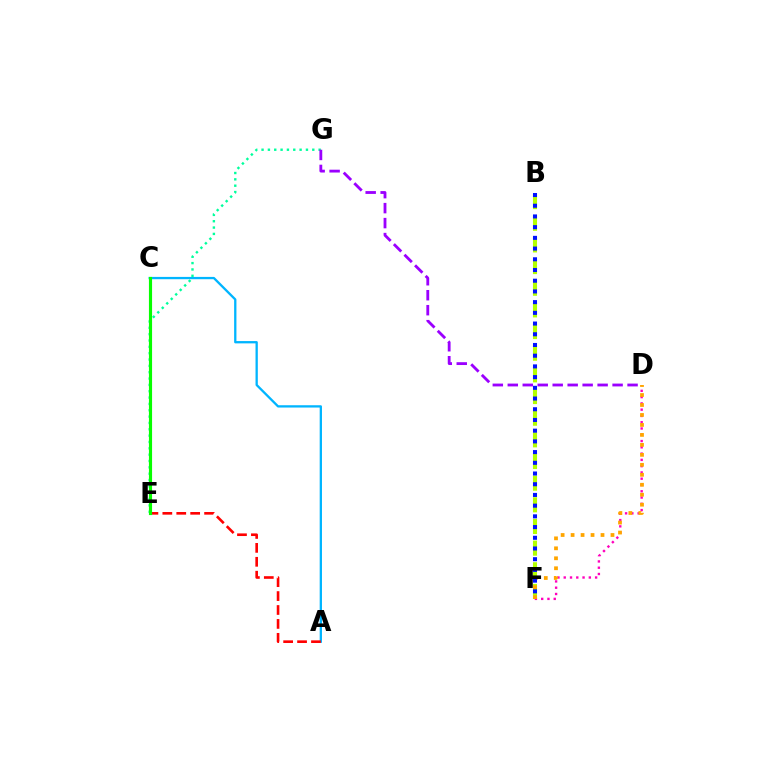{('D', 'F'): [{'color': '#ff00bd', 'line_style': 'dotted', 'thickness': 1.71}, {'color': '#ffa500', 'line_style': 'dotted', 'thickness': 2.71}], ('A', 'C'): [{'color': '#00b5ff', 'line_style': 'solid', 'thickness': 1.66}], ('E', 'G'): [{'color': '#00ff9d', 'line_style': 'dotted', 'thickness': 1.72}], ('B', 'F'): [{'color': '#b3ff00', 'line_style': 'dashed', 'thickness': 2.94}, {'color': '#0010ff', 'line_style': 'dotted', 'thickness': 2.91}], ('A', 'E'): [{'color': '#ff0000', 'line_style': 'dashed', 'thickness': 1.89}], ('C', 'E'): [{'color': '#08ff00', 'line_style': 'solid', 'thickness': 2.26}], ('D', 'G'): [{'color': '#9b00ff', 'line_style': 'dashed', 'thickness': 2.03}]}